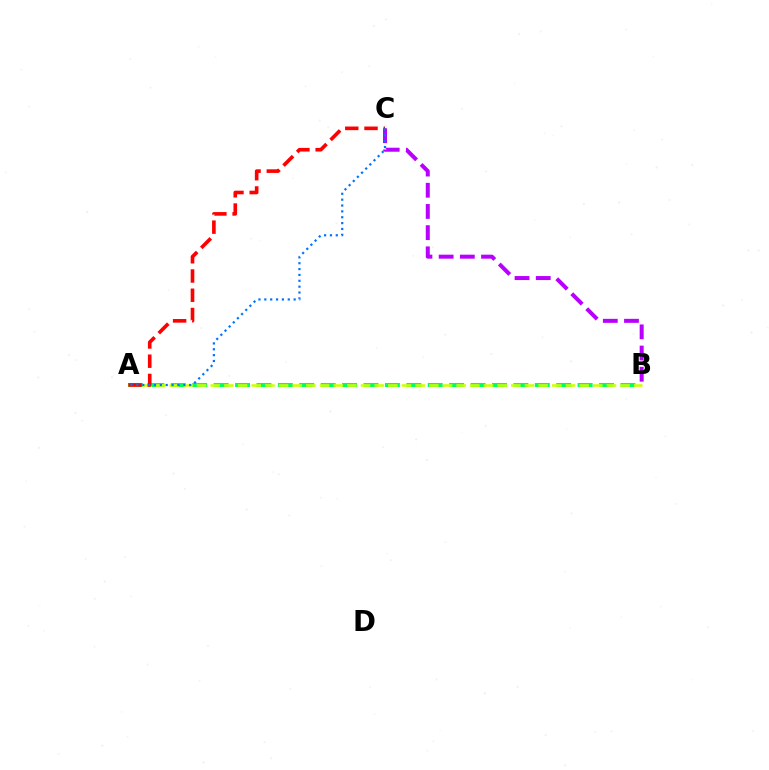{('A', 'B'): [{'color': '#00ff5c', 'line_style': 'dashed', 'thickness': 2.91}, {'color': '#d1ff00', 'line_style': 'dashed', 'thickness': 1.86}], ('B', 'C'): [{'color': '#b900ff', 'line_style': 'dashed', 'thickness': 2.88}], ('A', 'C'): [{'color': '#ff0000', 'line_style': 'dashed', 'thickness': 2.61}, {'color': '#0074ff', 'line_style': 'dotted', 'thickness': 1.59}]}